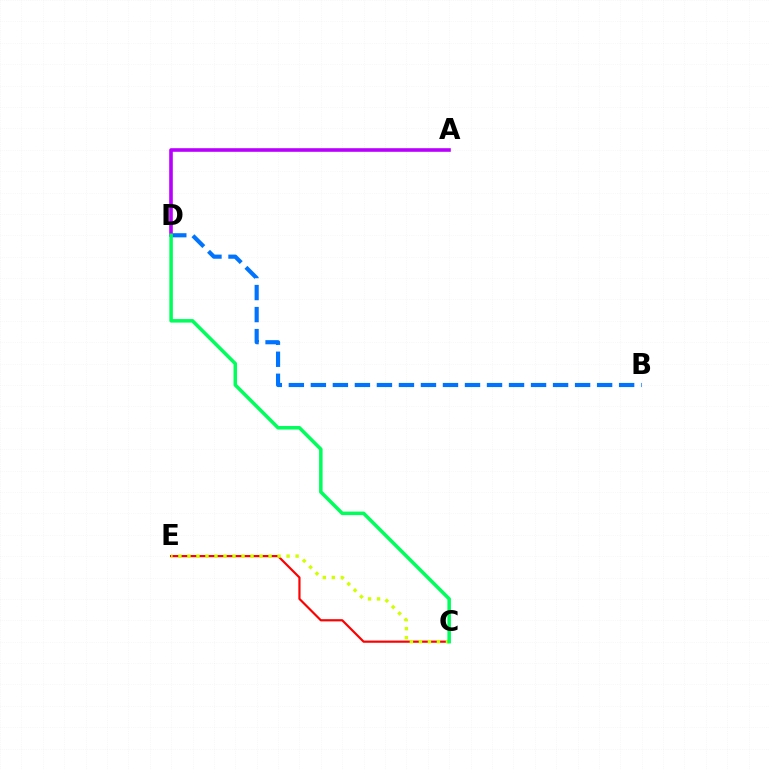{('B', 'D'): [{'color': '#0074ff', 'line_style': 'dashed', 'thickness': 2.99}], ('C', 'E'): [{'color': '#ff0000', 'line_style': 'solid', 'thickness': 1.57}, {'color': '#d1ff00', 'line_style': 'dotted', 'thickness': 2.45}], ('A', 'D'): [{'color': '#b900ff', 'line_style': 'solid', 'thickness': 2.6}], ('C', 'D'): [{'color': '#00ff5c', 'line_style': 'solid', 'thickness': 2.54}]}